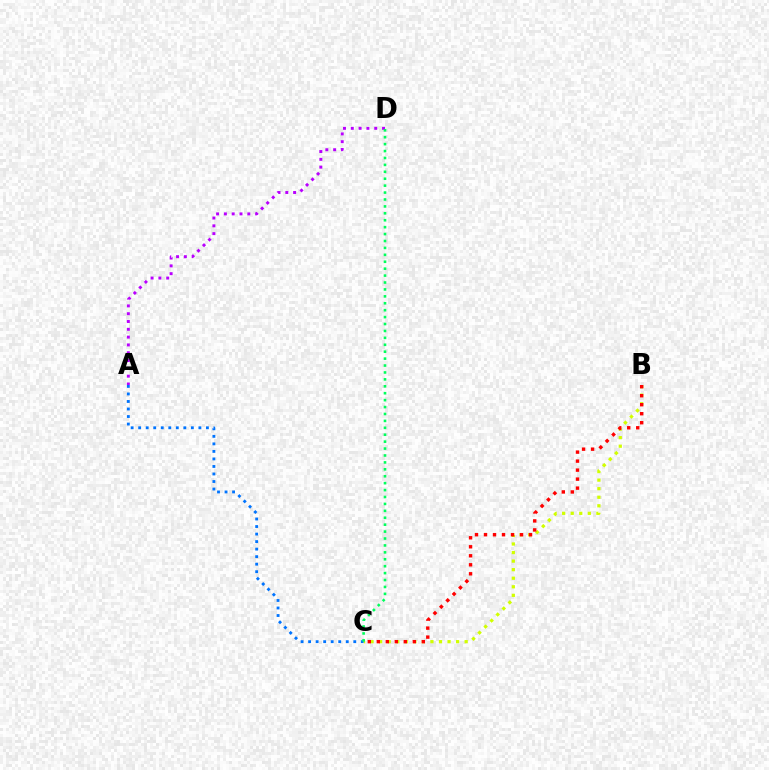{('B', 'C'): [{'color': '#d1ff00', 'line_style': 'dotted', 'thickness': 2.32}, {'color': '#ff0000', 'line_style': 'dotted', 'thickness': 2.45}], ('A', 'C'): [{'color': '#0074ff', 'line_style': 'dotted', 'thickness': 2.05}], ('A', 'D'): [{'color': '#b900ff', 'line_style': 'dotted', 'thickness': 2.12}], ('C', 'D'): [{'color': '#00ff5c', 'line_style': 'dotted', 'thickness': 1.88}]}